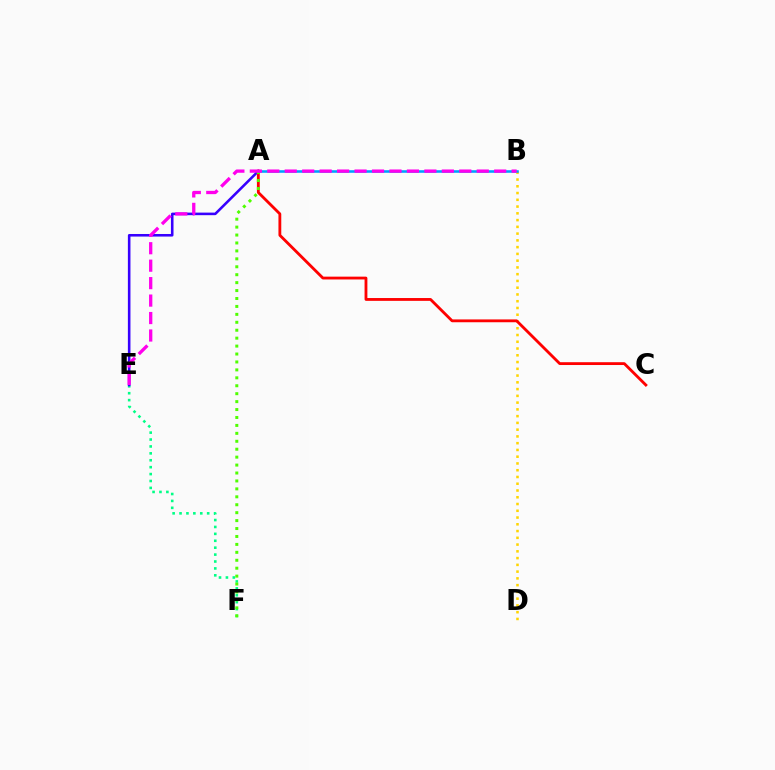{('E', 'F'): [{'color': '#00ff86', 'line_style': 'dotted', 'thickness': 1.88}], ('B', 'D'): [{'color': '#ffd500', 'line_style': 'dotted', 'thickness': 1.84}], ('A', 'B'): [{'color': '#009eff', 'line_style': 'solid', 'thickness': 1.84}], ('A', 'E'): [{'color': '#3700ff', 'line_style': 'solid', 'thickness': 1.85}], ('A', 'C'): [{'color': '#ff0000', 'line_style': 'solid', 'thickness': 2.03}], ('A', 'F'): [{'color': '#4fff00', 'line_style': 'dotted', 'thickness': 2.16}], ('B', 'E'): [{'color': '#ff00ed', 'line_style': 'dashed', 'thickness': 2.37}]}